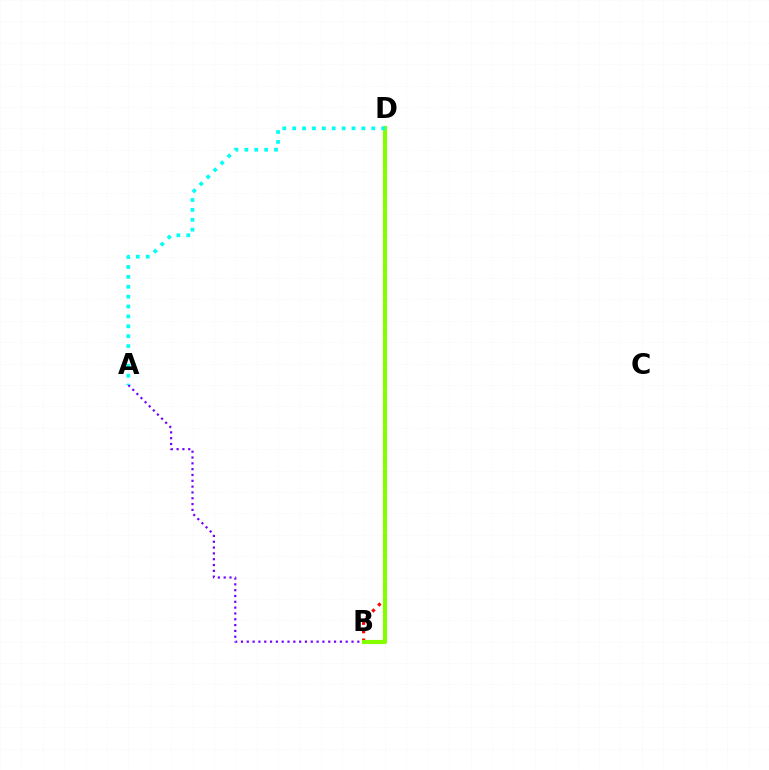{('A', 'B'): [{'color': '#7200ff', 'line_style': 'dotted', 'thickness': 1.58}], ('B', 'D'): [{'color': '#ff0000', 'line_style': 'dotted', 'thickness': 2.29}, {'color': '#84ff00', 'line_style': 'solid', 'thickness': 2.99}], ('A', 'D'): [{'color': '#00fff6', 'line_style': 'dotted', 'thickness': 2.69}]}